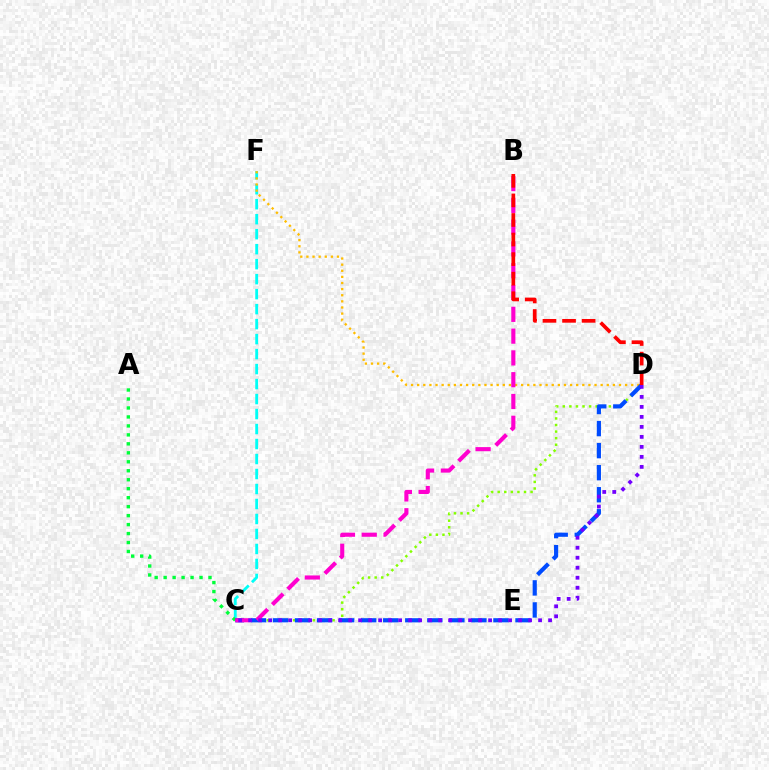{('C', 'F'): [{'color': '#00fff6', 'line_style': 'dashed', 'thickness': 2.04}], ('C', 'D'): [{'color': '#84ff00', 'line_style': 'dotted', 'thickness': 1.79}, {'color': '#004bff', 'line_style': 'dashed', 'thickness': 2.99}, {'color': '#7200ff', 'line_style': 'dotted', 'thickness': 2.72}], ('A', 'C'): [{'color': '#00ff39', 'line_style': 'dotted', 'thickness': 2.44}], ('D', 'F'): [{'color': '#ffbd00', 'line_style': 'dotted', 'thickness': 1.66}], ('B', 'C'): [{'color': '#ff00cf', 'line_style': 'dashed', 'thickness': 2.96}], ('B', 'D'): [{'color': '#ff0000', 'line_style': 'dashed', 'thickness': 2.66}]}